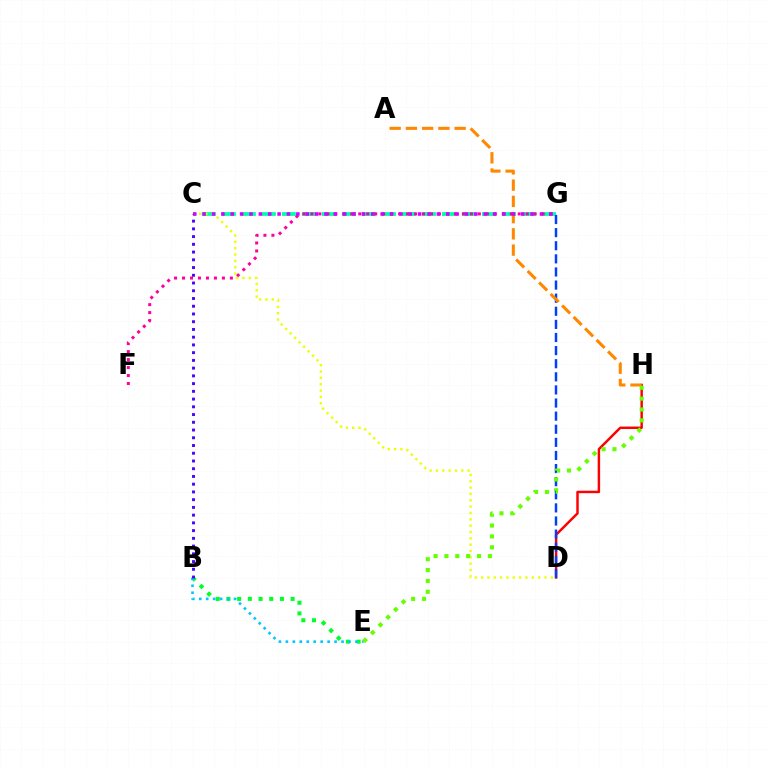{('D', 'H'): [{'color': '#ff0000', 'line_style': 'solid', 'thickness': 1.77}], ('C', 'G'): [{'color': '#00ffaf', 'line_style': 'dashed', 'thickness': 2.72}, {'color': '#d600ff', 'line_style': 'dotted', 'thickness': 2.55}], ('B', 'E'): [{'color': '#00ff27', 'line_style': 'dotted', 'thickness': 2.91}, {'color': '#00c7ff', 'line_style': 'dotted', 'thickness': 1.89}], ('C', 'D'): [{'color': '#eeff00', 'line_style': 'dotted', 'thickness': 1.72}], ('D', 'G'): [{'color': '#003fff', 'line_style': 'dashed', 'thickness': 1.78}], ('A', 'H'): [{'color': '#ff8800', 'line_style': 'dashed', 'thickness': 2.21}], ('E', 'H'): [{'color': '#66ff00', 'line_style': 'dotted', 'thickness': 2.95}], ('F', 'G'): [{'color': '#ff00a0', 'line_style': 'dotted', 'thickness': 2.17}], ('B', 'C'): [{'color': '#4f00ff', 'line_style': 'dotted', 'thickness': 2.1}]}